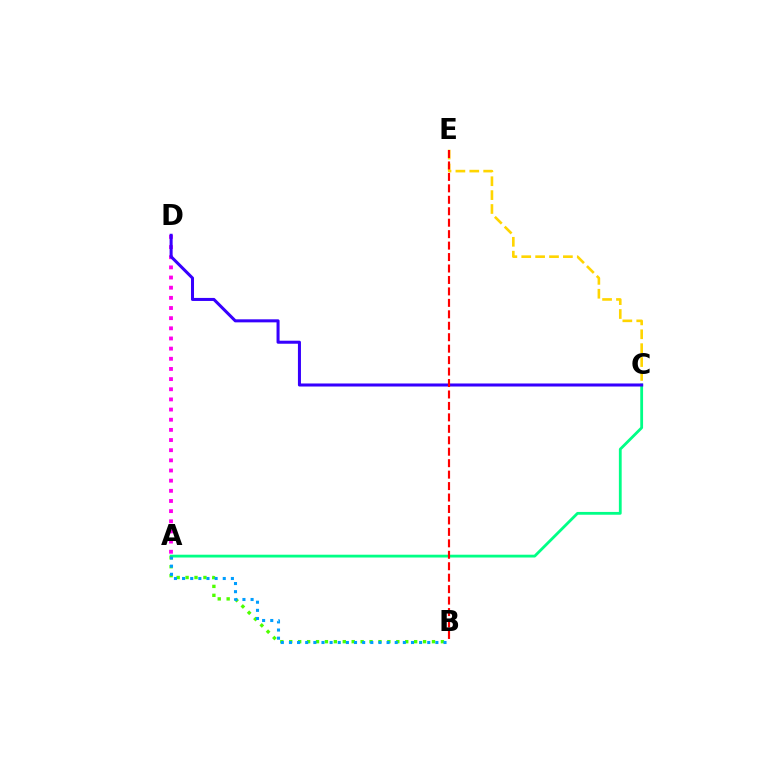{('A', 'C'): [{'color': '#00ff86', 'line_style': 'solid', 'thickness': 2.01}], ('C', 'E'): [{'color': '#ffd500', 'line_style': 'dashed', 'thickness': 1.89}], ('A', 'B'): [{'color': '#4fff00', 'line_style': 'dotted', 'thickness': 2.42}, {'color': '#009eff', 'line_style': 'dotted', 'thickness': 2.21}], ('A', 'D'): [{'color': '#ff00ed', 'line_style': 'dotted', 'thickness': 2.76}], ('C', 'D'): [{'color': '#3700ff', 'line_style': 'solid', 'thickness': 2.19}], ('B', 'E'): [{'color': '#ff0000', 'line_style': 'dashed', 'thickness': 1.56}]}